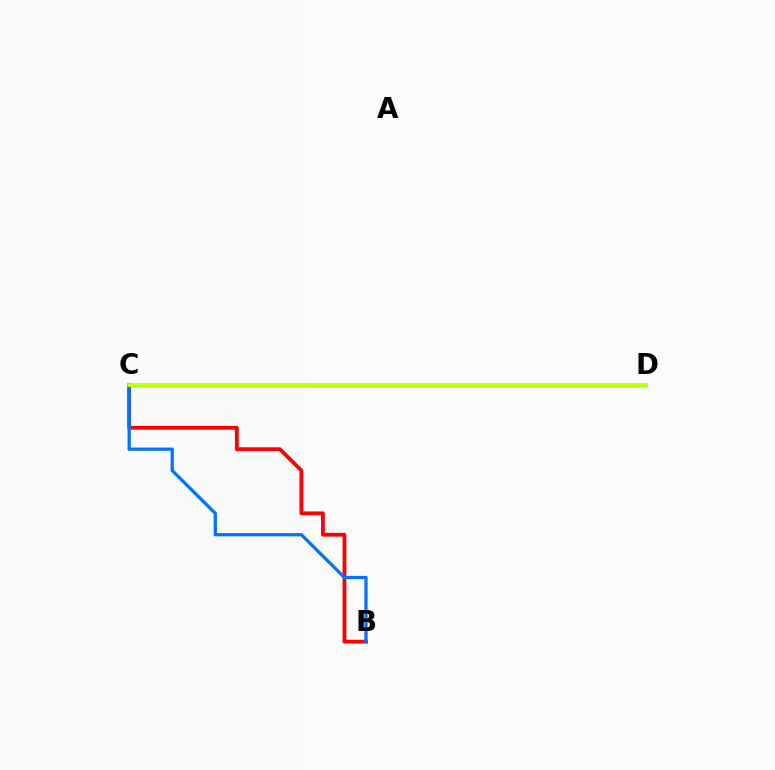{('C', 'D'): [{'color': '#b900ff', 'line_style': 'solid', 'thickness': 1.72}, {'color': '#00ff5c', 'line_style': 'solid', 'thickness': 2.35}, {'color': '#d1ff00', 'line_style': 'solid', 'thickness': 2.54}], ('B', 'C'): [{'color': '#ff0000', 'line_style': 'solid', 'thickness': 2.73}, {'color': '#0074ff', 'line_style': 'solid', 'thickness': 2.35}]}